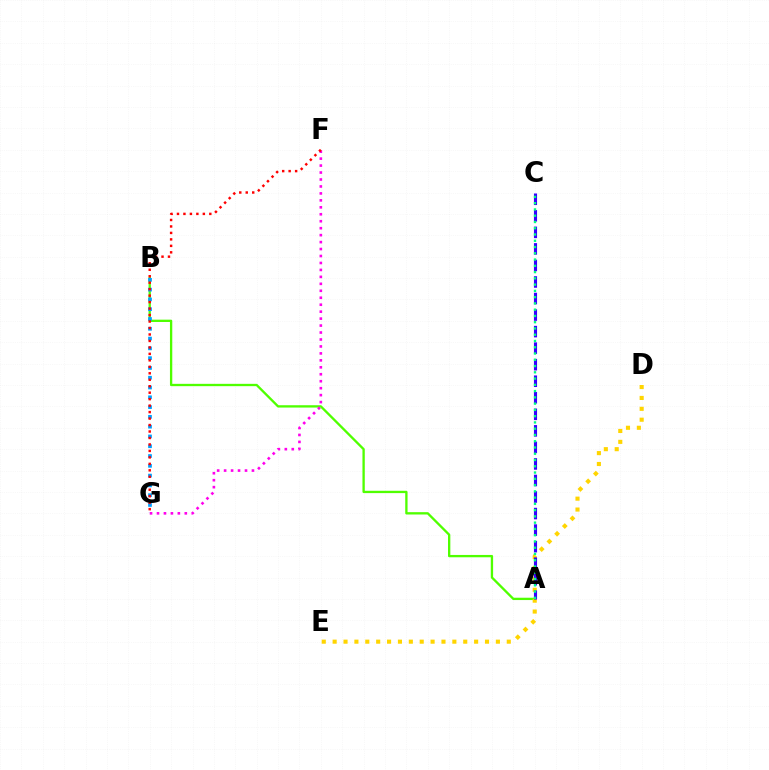{('A', 'B'): [{'color': '#4fff00', 'line_style': 'solid', 'thickness': 1.68}], ('B', 'G'): [{'color': '#009eff', 'line_style': 'dotted', 'thickness': 2.66}], ('F', 'G'): [{'color': '#ff00ed', 'line_style': 'dotted', 'thickness': 1.89}, {'color': '#ff0000', 'line_style': 'dotted', 'thickness': 1.76}], ('D', 'E'): [{'color': '#ffd500', 'line_style': 'dotted', 'thickness': 2.96}], ('A', 'C'): [{'color': '#3700ff', 'line_style': 'dashed', 'thickness': 2.25}, {'color': '#00ff86', 'line_style': 'dotted', 'thickness': 1.7}]}